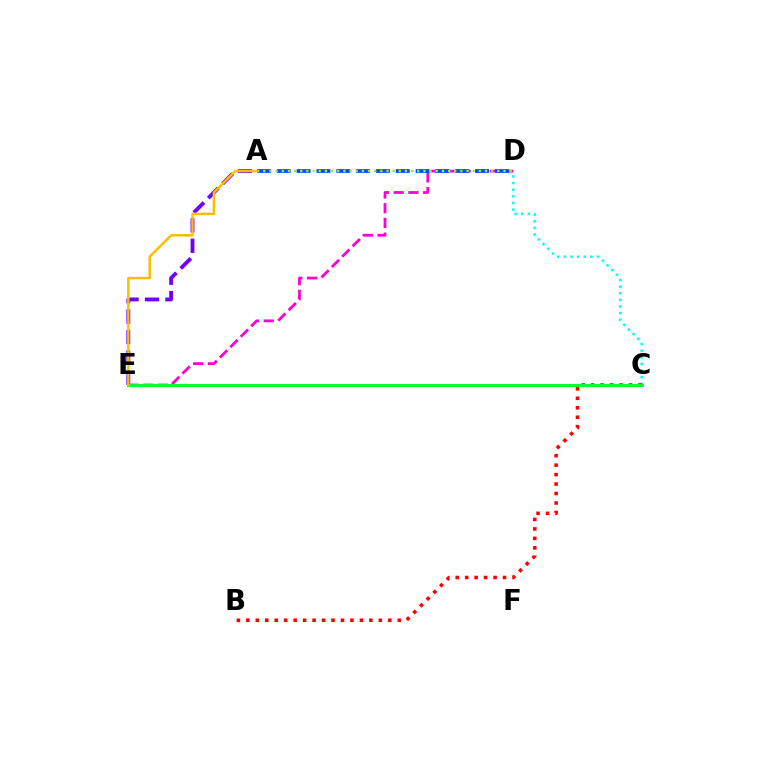{('C', 'D'): [{'color': '#00fff6', 'line_style': 'dotted', 'thickness': 1.8}], ('B', 'C'): [{'color': '#ff0000', 'line_style': 'dotted', 'thickness': 2.57}], ('D', 'E'): [{'color': '#ff00cf', 'line_style': 'dashed', 'thickness': 2.0}], ('A', 'E'): [{'color': '#7200ff', 'line_style': 'dashed', 'thickness': 2.77}, {'color': '#ffbd00', 'line_style': 'solid', 'thickness': 1.79}], ('A', 'D'): [{'color': '#004bff', 'line_style': 'dashed', 'thickness': 2.69}, {'color': '#84ff00', 'line_style': 'dotted', 'thickness': 1.67}], ('C', 'E'): [{'color': '#00ff39', 'line_style': 'solid', 'thickness': 2.13}]}